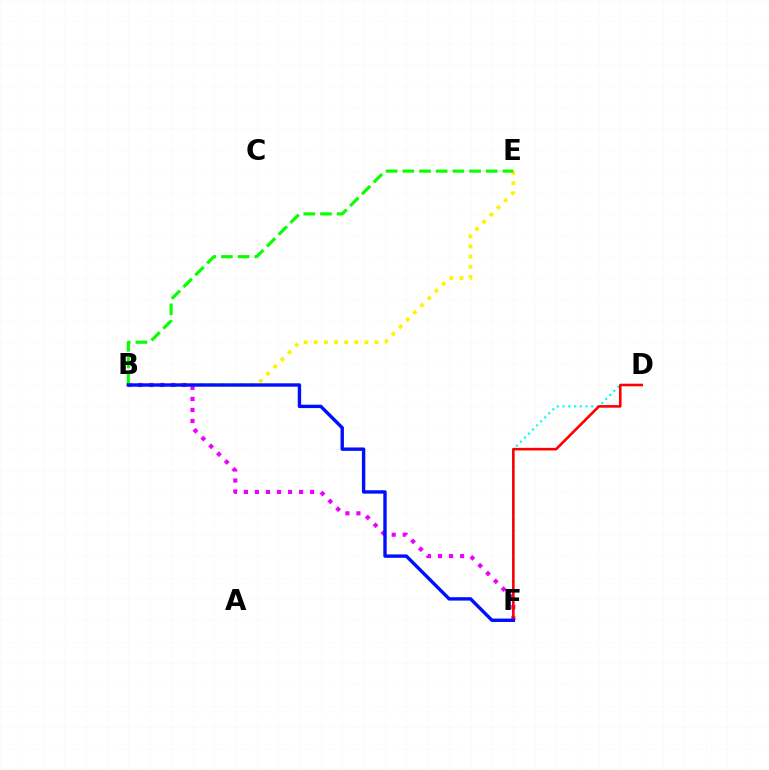{('B', 'E'): [{'color': '#fcf500', 'line_style': 'dotted', 'thickness': 2.75}, {'color': '#08ff00', 'line_style': 'dashed', 'thickness': 2.27}], ('B', 'F'): [{'color': '#ee00ff', 'line_style': 'dotted', 'thickness': 3.0}, {'color': '#0010ff', 'line_style': 'solid', 'thickness': 2.45}], ('D', 'F'): [{'color': '#00fff6', 'line_style': 'dotted', 'thickness': 1.56}, {'color': '#ff0000', 'line_style': 'solid', 'thickness': 1.87}]}